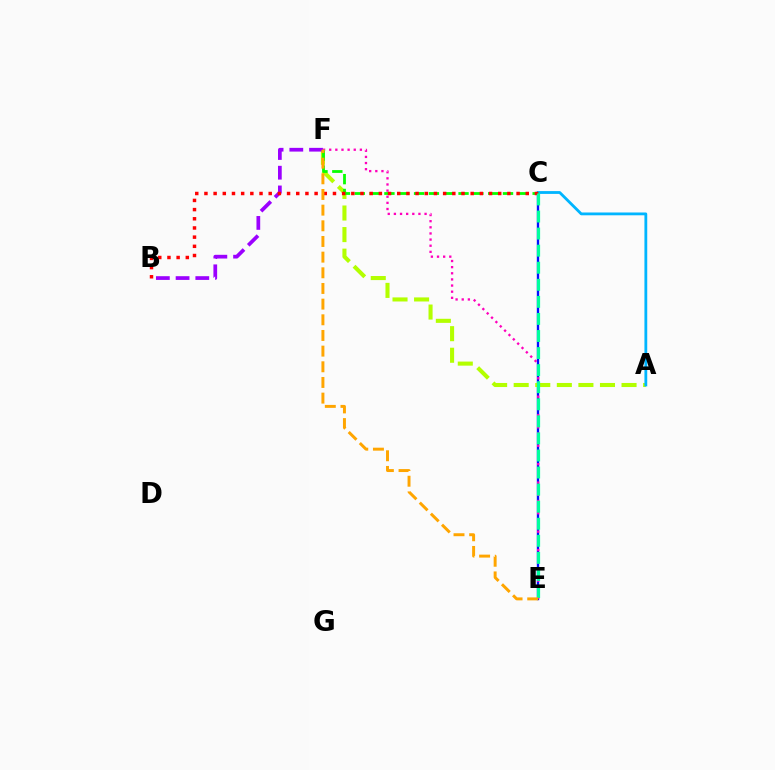{('C', 'E'): [{'color': '#0010ff', 'line_style': 'solid', 'thickness': 1.7}, {'color': '#00ff9d', 'line_style': 'dashed', 'thickness': 2.32}], ('E', 'F'): [{'color': '#ff00bd', 'line_style': 'dotted', 'thickness': 1.67}, {'color': '#ffa500', 'line_style': 'dashed', 'thickness': 2.13}], ('A', 'F'): [{'color': '#b3ff00', 'line_style': 'dashed', 'thickness': 2.93}], ('A', 'C'): [{'color': '#00b5ff', 'line_style': 'solid', 'thickness': 2.02}], ('B', 'F'): [{'color': '#9b00ff', 'line_style': 'dashed', 'thickness': 2.68}], ('C', 'F'): [{'color': '#08ff00', 'line_style': 'dashed', 'thickness': 2.01}], ('B', 'C'): [{'color': '#ff0000', 'line_style': 'dotted', 'thickness': 2.49}]}